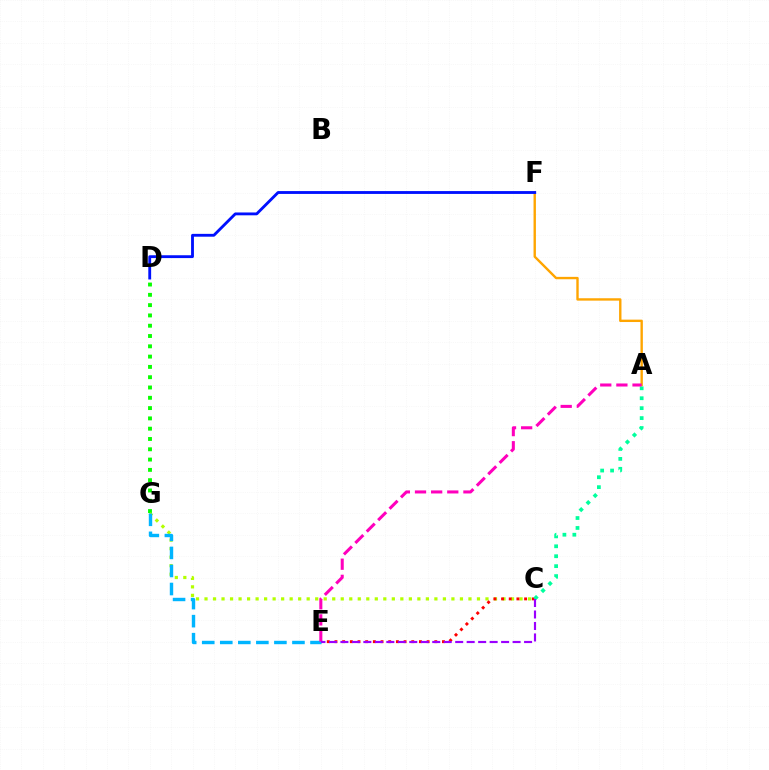{('D', 'G'): [{'color': '#08ff00', 'line_style': 'dotted', 'thickness': 2.8}], ('C', 'G'): [{'color': '#b3ff00', 'line_style': 'dotted', 'thickness': 2.31}], ('A', 'F'): [{'color': '#ffa500', 'line_style': 'solid', 'thickness': 1.72}], ('C', 'E'): [{'color': '#ff0000', 'line_style': 'dotted', 'thickness': 2.09}, {'color': '#9b00ff', 'line_style': 'dashed', 'thickness': 1.56}], ('A', 'C'): [{'color': '#00ff9d', 'line_style': 'dotted', 'thickness': 2.7}], ('E', 'G'): [{'color': '#00b5ff', 'line_style': 'dashed', 'thickness': 2.45}], ('D', 'F'): [{'color': '#0010ff', 'line_style': 'solid', 'thickness': 2.05}], ('A', 'E'): [{'color': '#ff00bd', 'line_style': 'dashed', 'thickness': 2.19}]}